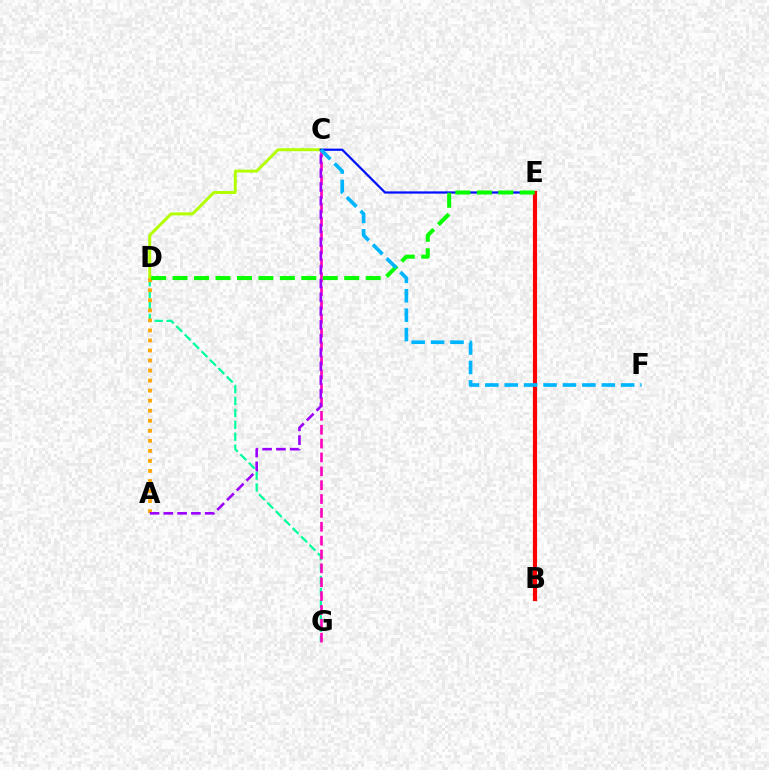{('D', 'G'): [{'color': '#00ff9d', 'line_style': 'dashed', 'thickness': 1.62}], ('C', 'D'): [{'color': '#b3ff00', 'line_style': 'solid', 'thickness': 2.13}], ('C', 'E'): [{'color': '#0010ff', 'line_style': 'solid', 'thickness': 1.61}], ('C', 'G'): [{'color': '#ff00bd', 'line_style': 'dashed', 'thickness': 1.88}], ('A', 'D'): [{'color': '#ffa500', 'line_style': 'dotted', 'thickness': 2.73}], ('B', 'E'): [{'color': '#ff0000', 'line_style': 'solid', 'thickness': 2.97}], ('D', 'E'): [{'color': '#08ff00', 'line_style': 'dashed', 'thickness': 2.91}], ('A', 'C'): [{'color': '#9b00ff', 'line_style': 'dashed', 'thickness': 1.87}], ('C', 'F'): [{'color': '#00b5ff', 'line_style': 'dashed', 'thickness': 2.64}]}